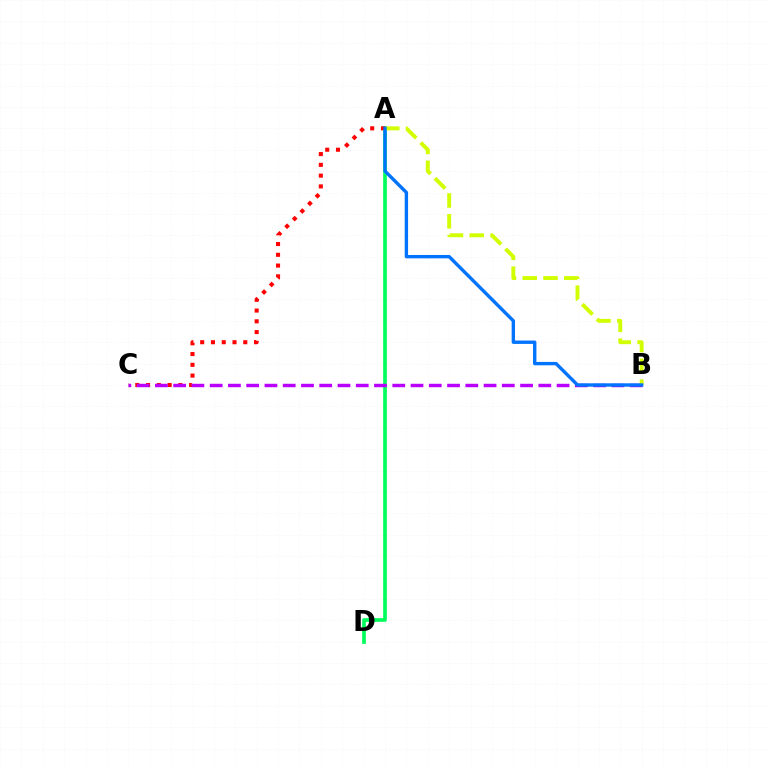{('A', 'D'): [{'color': '#00ff5c', 'line_style': 'solid', 'thickness': 2.66}], ('A', 'C'): [{'color': '#ff0000', 'line_style': 'dotted', 'thickness': 2.93}], ('B', 'C'): [{'color': '#b900ff', 'line_style': 'dashed', 'thickness': 2.48}], ('A', 'B'): [{'color': '#d1ff00', 'line_style': 'dashed', 'thickness': 2.83}, {'color': '#0074ff', 'line_style': 'solid', 'thickness': 2.43}]}